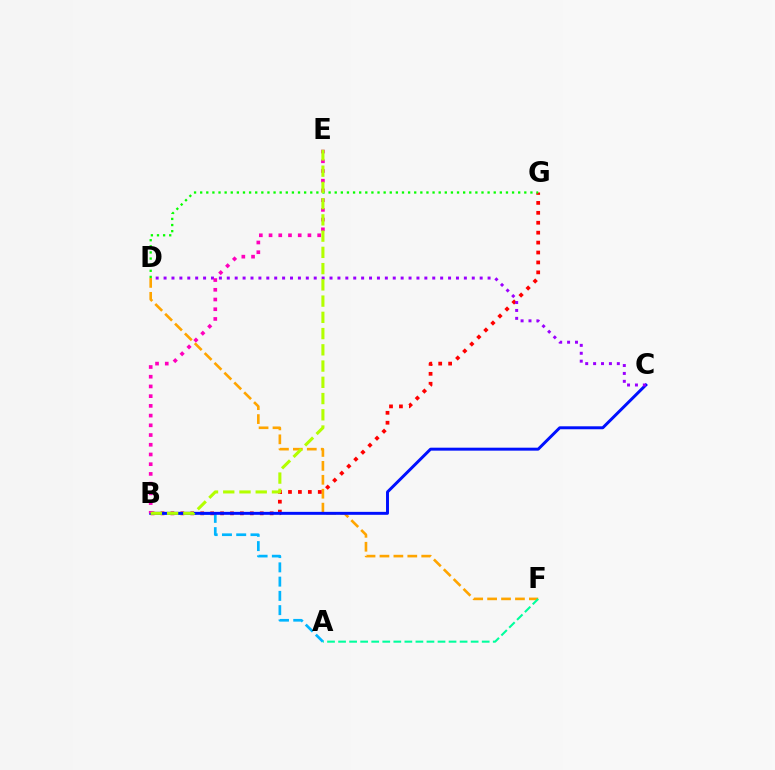{('D', 'F'): [{'color': '#ffa500', 'line_style': 'dashed', 'thickness': 1.89}], ('A', 'F'): [{'color': '#00ff9d', 'line_style': 'dashed', 'thickness': 1.5}], ('B', 'G'): [{'color': '#ff0000', 'line_style': 'dotted', 'thickness': 2.7}], ('A', 'B'): [{'color': '#00b5ff', 'line_style': 'dashed', 'thickness': 1.94}], ('B', 'C'): [{'color': '#0010ff', 'line_style': 'solid', 'thickness': 2.13}], ('C', 'D'): [{'color': '#9b00ff', 'line_style': 'dotted', 'thickness': 2.15}], ('B', 'E'): [{'color': '#ff00bd', 'line_style': 'dotted', 'thickness': 2.64}, {'color': '#b3ff00', 'line_style': 'dashed', 'thickness': 2.21}], ('D', 'G'): [{'color': '#08ff00', 'line_style': 'dotted', 'thickness': 1.66}]}